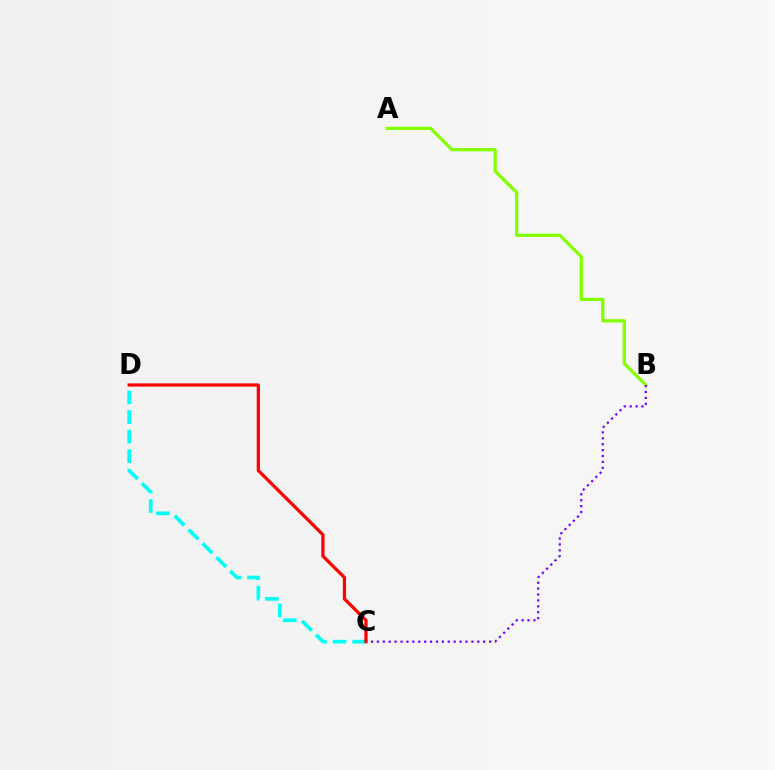{('A', 'B'): [{'color': '#84ff00', 'line_style': 'solid', 'thickness': 2.37}], ('B', 'C'): [{'color': '#7200ff', 'line_style': 'dotted', 'thickness': 1.6}], ('C', 'D'): [{'color': '#00fff6', 'line_style': 'dashed', 'thickness': 2.66}, {'color': '#ff0000', 'line_style': 'solid', 'thickness': 2.32}]}